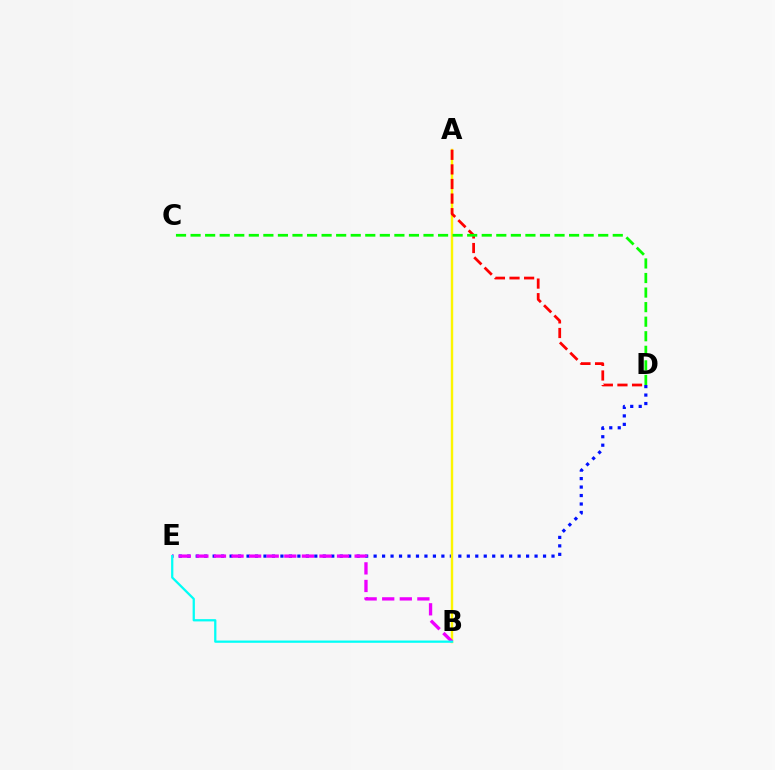{('D', 'E'): [{'color': '#0010ff', 'line_style': 'dotted', 'thickness': 2.3}], ('A', 'B'): [{'color': '#fcf500', 'line_style': 'solid', 'thickness': 1.75}], ('B', 'E'): [{'color': '#ee00ff', 'line_style': 'dashed', 'thickness': 2.39}, {'color': '#00fff6', 'line_style': 'solid', 'thickness': 1.63}], ('A', 'D'): [{'color': '#ff0000', 'line_style': 'dashed', 'thickness': 1.98}], ('C', 'D'): [{'color': '#08ff00', 'line_style': 'dashed', 'thickness': 1.98}]}